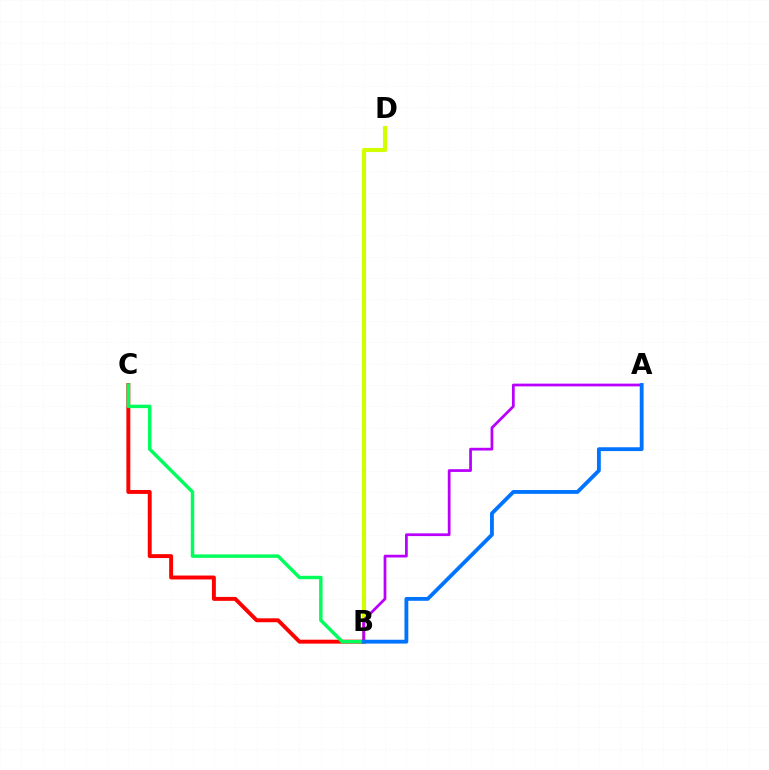{('B', 'D'): [{'color': '#d1ff00', 'line_style': 'solid', 'thickness': 2.97}], ('B', 'C'): [{'color': '#ff0000', 'line_style': 'solid', 'thickness': 2.83}, {'color': '#00ff5c', 'line_style': 'solid', 'thickness': 2.48}], ('A', 'B'): [{'color': '#b900ff', 'line_style': 'solid', 'thickness': 1.98}, {'color': '#0074ff', 'line_style': 'solid', 'thickness': 2.76}]}